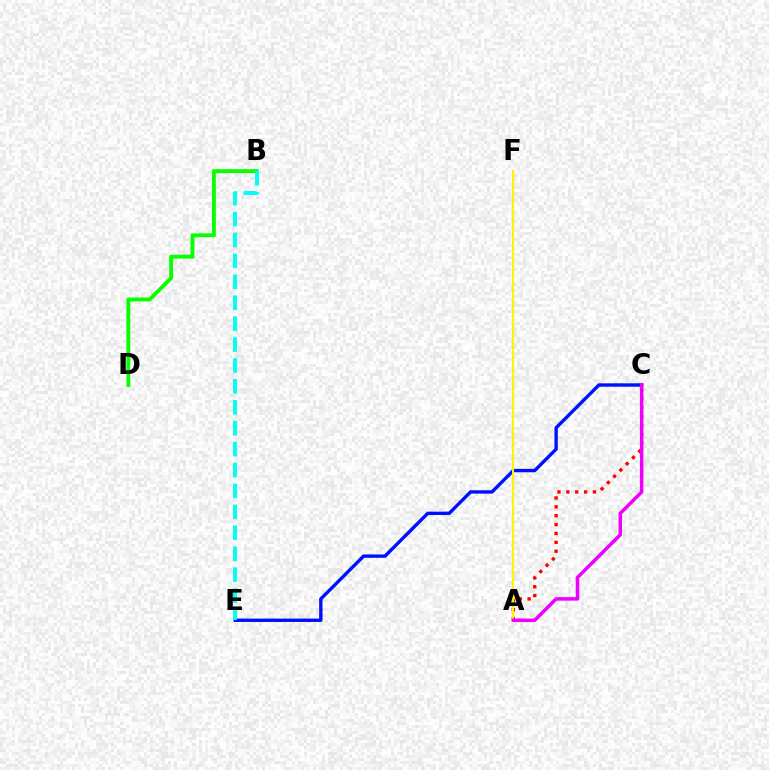{('C', 'E'): [{'color': '#0010ff', 'line_style': 'solid', 'thickness': 2.43}], ('A', 'C'): [{'color': '#ff0000', 'line_style': 'dotted', 'thickness': 2.41}, {'color': '#ee00ff', 'line_style': 'solid', 'thickness': 2.51}], ('B', 'D'): [{'color': '#08ff00', 'line_style': 'solid', 'thickness': 2.79}], ('A', 'F'): [{'color': '#fcf500', 'line_style': 'solid', 'thickness': 1.53}], ('B', 'E'): [{'color': '#00fff6', 'line_style': 'dashed', 'thickness': 2.84}]}